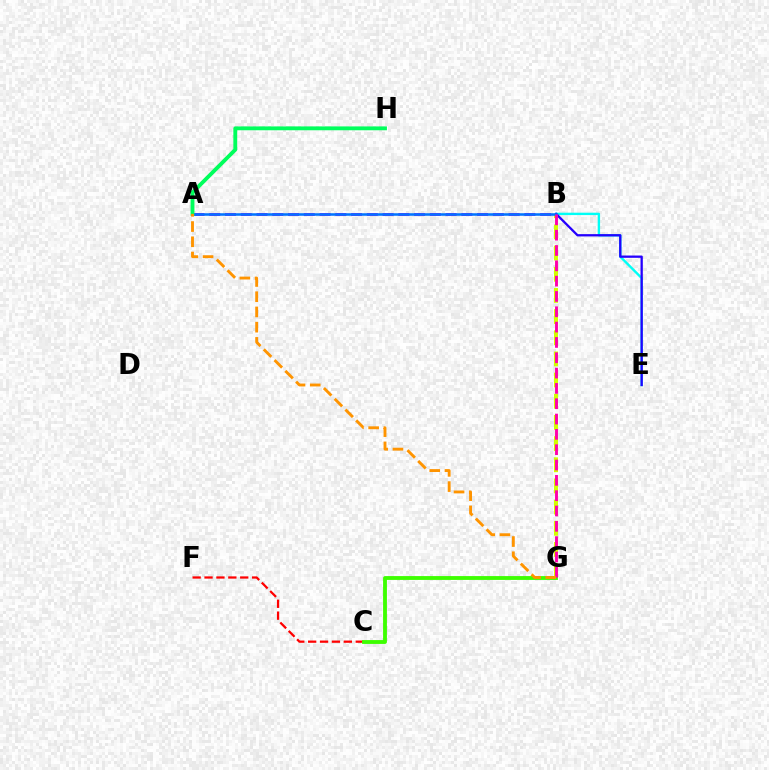{('B', 'G'): [{'color': '#d1ff00', 'line_style': 'dashed', 'thickness': 2.88}, {'color': '#ff00ac', 'line_style': 'dashed', 'thickness': 2.08}], ('A', 'B'): [{'color': '#b900ff', 'line_style': 'dashed', 'thickness': 2.14}, {'color': '#0074ff', 'line_style': 'solid', 'thickness': 1.83}], ('C', 'F'): [{'color': '#ff0000', 'line_style': 'dashed', 'thickness': 1.62}], ('B', 'E'): [{'color': '#00fff6', 'line_style': 'solid', 'thickness': 1.71}, {'color': '#2500ff', 'line_style': 'solid', 'thickness': 1.65}], ('C', 'G'): [{'color': '#3dff00', 'line_style': 'solid', 'thickness': 2.76}], ('A', 'H'): [{'color': '#00ff5c', 'line_style': 'solid', 'thickness': 2.77}], ('A', 'G'): [{'color': '#ff9400', 'line_style': 'dashed', 'thickness': 2.07}]}